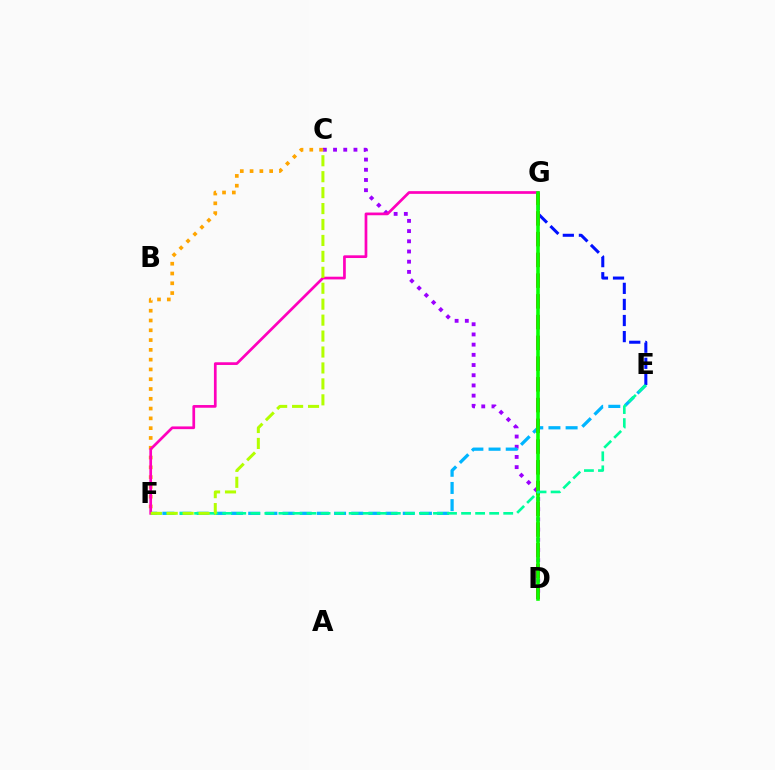{('C', 'D'): [{'color': '#9b00ff', 'line_style': 'dotted', 'thickness': 2.77}], ('E', 'F'): [{'color': '#00b5ff', 'line_style': 'dashed', 'thickness': 2.33}, {'color': '#00ff9d', 'line_style': 'dashed', 'thickness': 1.91}], ('C', 'F'): [{'color': '#ffa500', 'line_style': 'dotted', 'thickness': 2.66}, {'color': '#b3ff00', 'line_style': 'dashed', 'thickness': 2.17}], ('E', 'G'): [{'color': '#0010ff', 'line_style': 'dashed', 'thickness': 2.18}], ('D', 'G'): [{'color': '#ff0000', 'line_style': 'dashed', 'thickness': 2.82}, {'color': '#08ff00', 'line_style': 'solid', 'thickness': 2.58}], ('F', 'G'): [{'color': '#ff00bd', 'line_style': 'solid', 'thickness': 1.95}]}